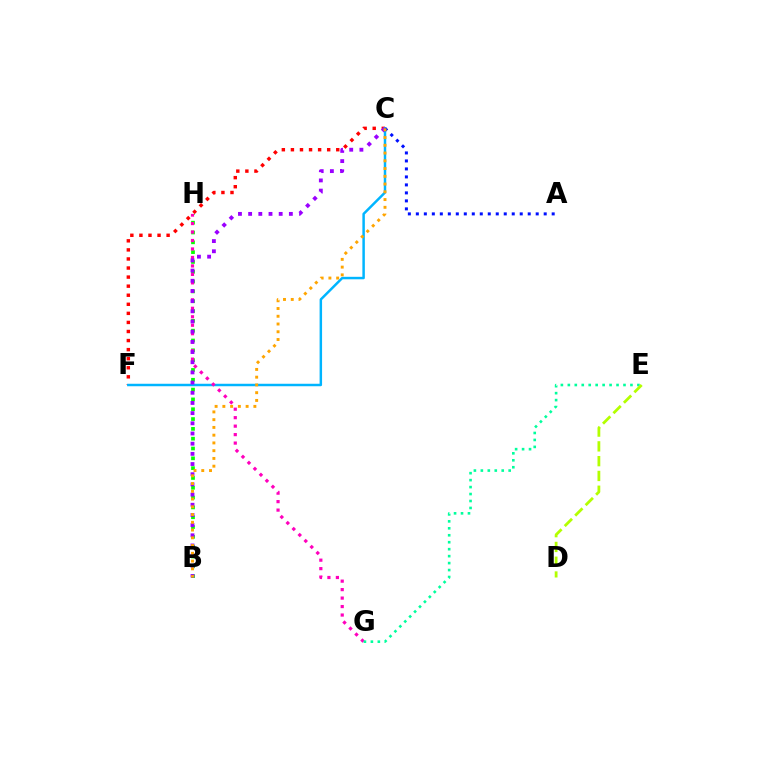{('C', 'F'): [{'color': '#ff0000', 'line_style': 'dotted', 'thickness': 2.46}, {'color': '#00b5ff', 'line_style': 'solid', 'thickness': 1.78}], ('A', 'C'): [{'color': '#0010ff', 'line_style': 'dotted', 'thickness': 2.17}], ('B', 'H'): [{'color': '#08ff00', 'line_style': 'dotted', 'thickness': 2.67}], ('G', 'H'): [{'color': '#ff00bd', 'line_style': 'dotted', 'thickness': 2.3}], ('B', 'C'): [{'color': '#9b00ff', 'line_style': 'dotted', 'thickness': 2.77}, {'color': '#ffa500', 'line_style': 'dotted', 'thickness': 2.11}], ('E', 'G'): [{'color': '#00ff9d', 'line_style': 'dotted', 'thickness': 1.89}], ('D', 'E'): [{'color': '#b3ff00', 'line_style': 'dashed', 'thickness': 2.01}]}